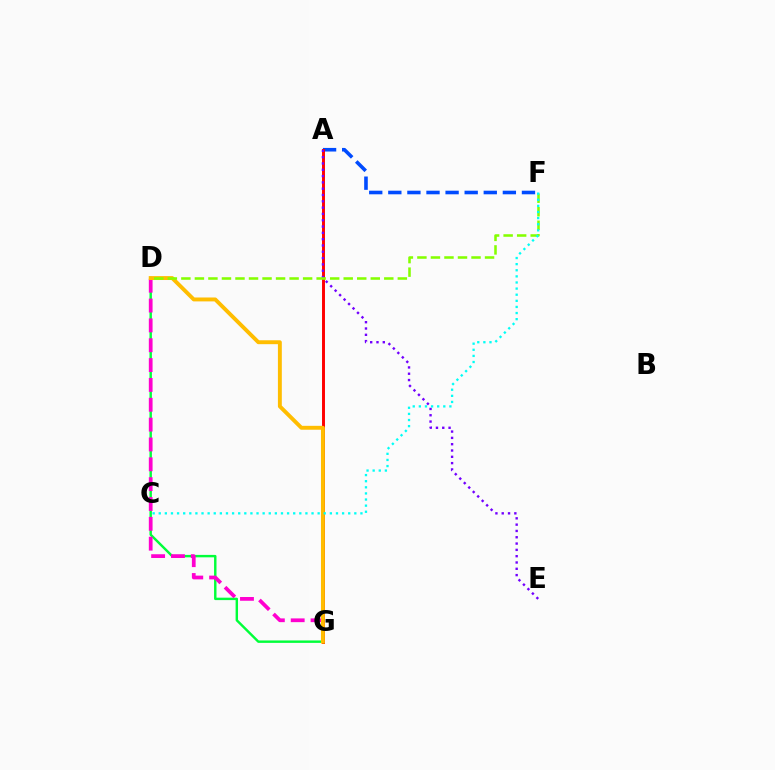{('A', 'F'): [{'color': '#004bff', 'line_style': 'dashed', 'thickness': 2.59}], ('D', 'G'): [{'color': '#00ff39', 'line_style': 'solid', 'thickness': 1.75}, {'color': '#ff00cf', 'line_style': 'dashed', 'thickness': 2.7}, {'color': '#ffbd00', 'line_style': 'solid', 'thickness': 2.81}], ('A', 'G'): [{'color': '#ff0000', 'line_style': 'solid', 'thickness': 2.12}], ('A', 'E'): [{'color': '#7200ff', 'line_style': 'dotted', 'thickness': 1.71}], ('D', 'F'): [{'color': '#84ff00', 'line_style': 'dashed', 'thickness': 1.84}], ('C', 'F'): [{'color': '#00fff6', 'line_style': 'dotted', 'thickness': 1.66}]}